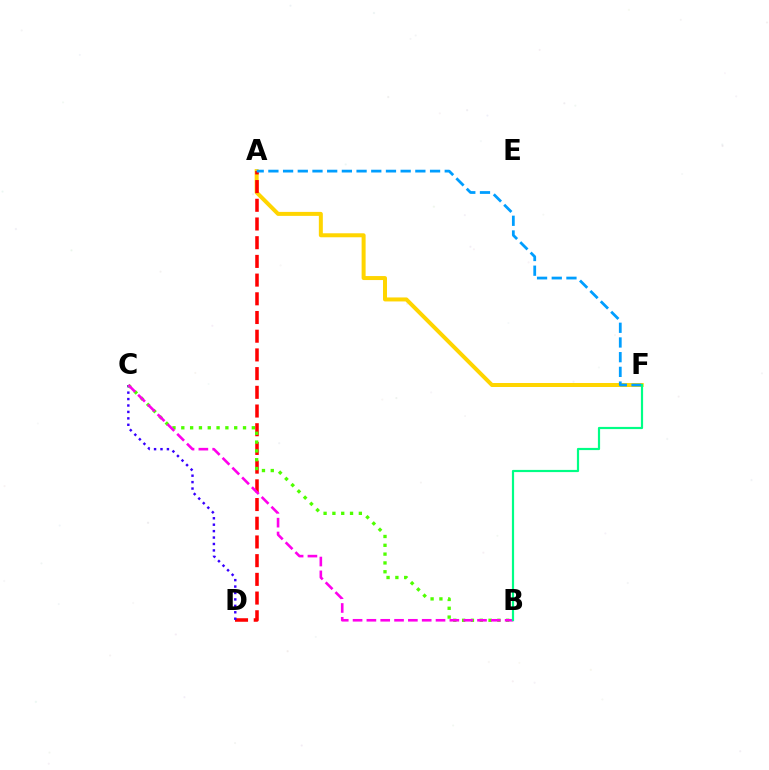{('A', 'F'): [{'color': '#ffd500', 'line_style': 'solid', 'thickness': 2.88}, {'color': '#009eff', 'line_style': 'dashed', 'thickness': 2.0}], ('A', 'D'): [{'color': '#ff0000', 'line_style': 'dashed', 'thickness': 2.54}], ('C', 'D'): [{'color': '#3700ff', 'line_style': 'dotted', 'thickness': 1.75}], ('B', 'C'): [{'color': '#4fff00', 'line_style': 'dotted', 'thickness': 2.4}, {'color': '#ff00ed', 'line_style': 'dashed', 'thickness': 1.88}], ('B', 'F'): [{'color': '#00ff86', 'line_style': 'solid', 'thickness': 1.57}]}